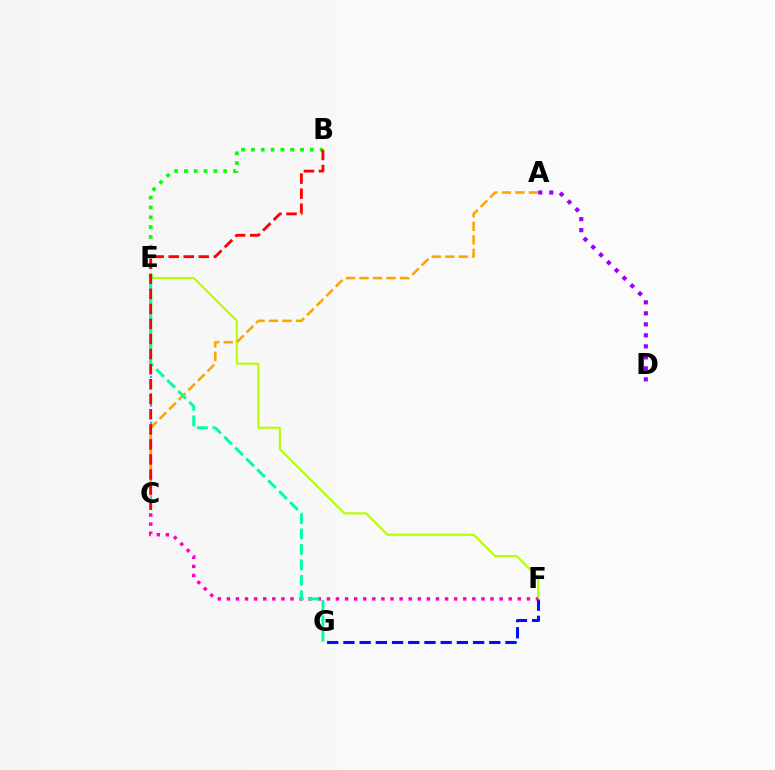{('E', 'F'): [{'color': '#b3ff00', 'line_style': 'solid', 'thickness': 1.51}], ('B', 'E'): [{'color': '#08ff00', 'line_style': 'dotted', 'thickness': 2.67}], ('F', 'G'): [{'color': '#0010ff', 'line_style': 'dashed', 'thickness': 2.2}], ('C', 'E'): [{'color': '#00b5ff', 'line_style': 'dotted', 'thickness': 1.56}], ('A', 'C'): [{'color': '#ffa500', 'line_style': 'dashed', 'thickness': 1.84}], ('C', 'F'): [{'color': '#ff00bd', 'line_style': 'dotted', 'thickness': 2.47}], ('A', 'D'): [{'color': '#9b00ff', 'line_style': 'dotted', 'thickness': 2.99}], ('E', 'G'): [{'color': '#00ff9d', 'line_style': 'dashed', 'thickness': 2.1}], ('B', 'C'): [{'color': '#ff0000', 'line_style': 'dashed', 'thickness': 2.04}]}